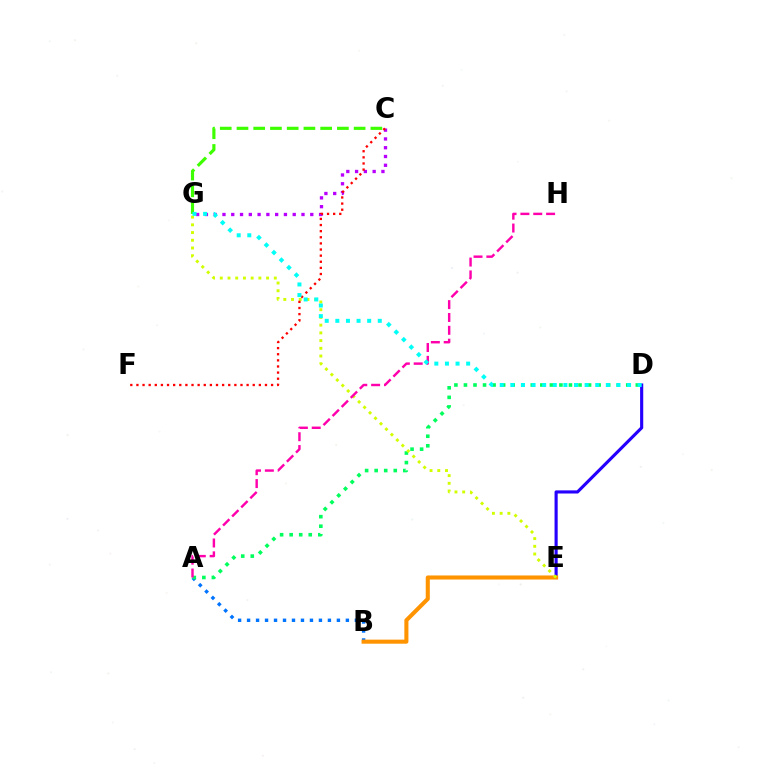{('D', 'E'): [{'color': '#2500ff', 'line_style': 'solid', 'thickness': 2.25}], ('A', 'B'): [{'color': '#0074ff', 'line_style': 'dotted', 'thickness': 2.44}], ('B', 'E'): [{'color': '#ff9400', 'line_style': 'solid', 'thickness': 2.93}], ('A', 'D'): [{'color': '#00ff5c', 'line_style': 'dotted', 'thickness': 2.59}], ('E', 'G'): [{'color': '#d1ff00', 'line_style': 'dotted', 'thickness': 2.1}], ('C', 'G'): [{'color': '#b900ff', 'line_style': 'dotted', 'thickness': 2.39}, {'color': '#3dff00', 'line_style': 'dashed', 'thickness': 2.27}], ('C', 'F'): [{'color': '#ff0000', 'line_style': 'dotted', 'thickness': 1.66}], ('A', 'H'): [{'color': '#ff00ac', 'line_style': 'dashed', 'thickness': 1.75}], ('D', 'G'): [{'color': '#00fff6', 'line_style': 'dotted', 'thickness': 2.88}]}